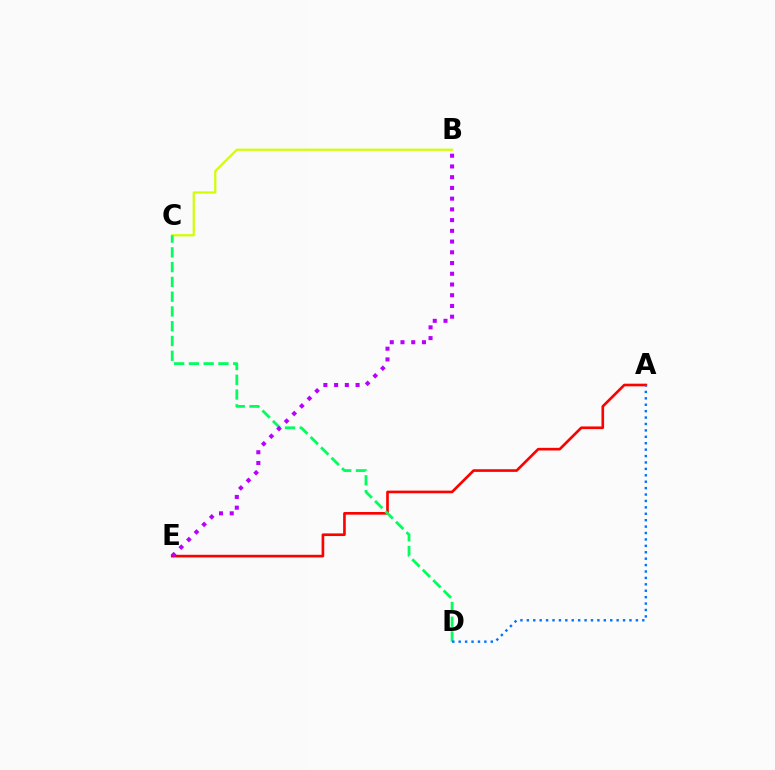{('A', 'E'): [{'color': '#ff0000', 'line_style': 'solid', 'thickness': 1.91}], ('B', 'C'): [{'color': '#d1ff00', 'line_style': 'solid', 'thickness': 1.6}], ('C', 'D'): [{'color': '#00ff5c', 'line_style': 'dashed', 'thickness': 2.01}], ('B', 'E'): [{'color': '#b900ff', 'line_style': 'dotted', 'thickness': 2.92}], ('A', 'D'): [{'color': '#0074ff', 'line_style': 'dotted', 'thickness': 1.74}]}